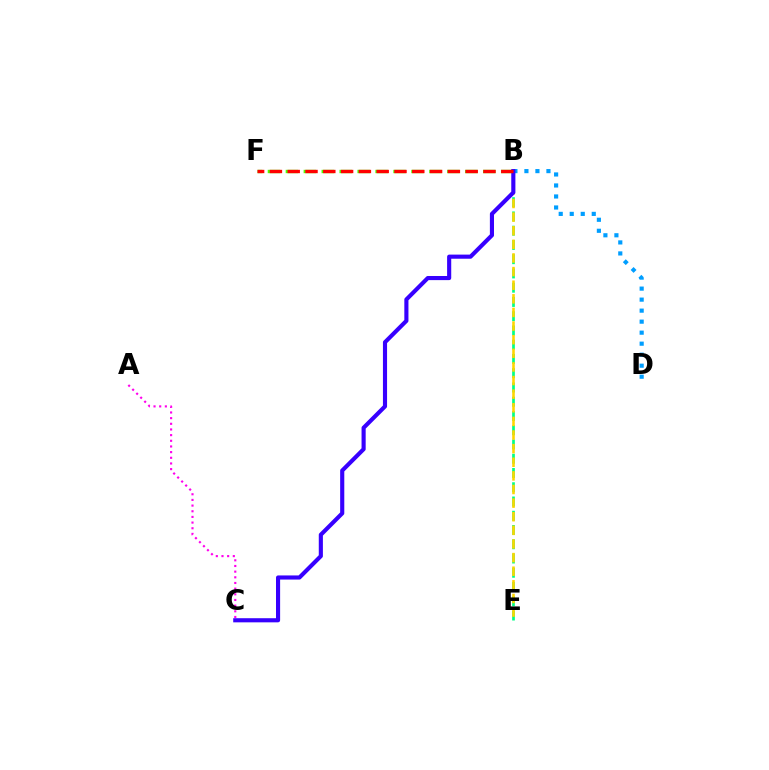{('B', 'E'): [{'color': '#00ff86', 'line_style': 'dashed', 'thickness': 1.94}, {'color': '#ffd500', 'line_style': 'dashed', 'thickness': 1.85}], ('A', 'C'): [{'color': '#ff00ed', 'line_style': 'dotted', 'thickness': 1.54}], ('B', 'F'): [{'color': '#4fff00', 'line_style': 'dashed', 'thickness': 2.44}, {'color': '#ff0000', 'line_style': 'dashed', 'thickness': 2.42}], ('B', 'D'): [{'color': '#009eff', 'line_style': 'dotted', 'thickness': 2.99}], ('B', 'C'): [{'color': '#3700ff', 'line_style': 'solid', 'thickness': 2.97}]}